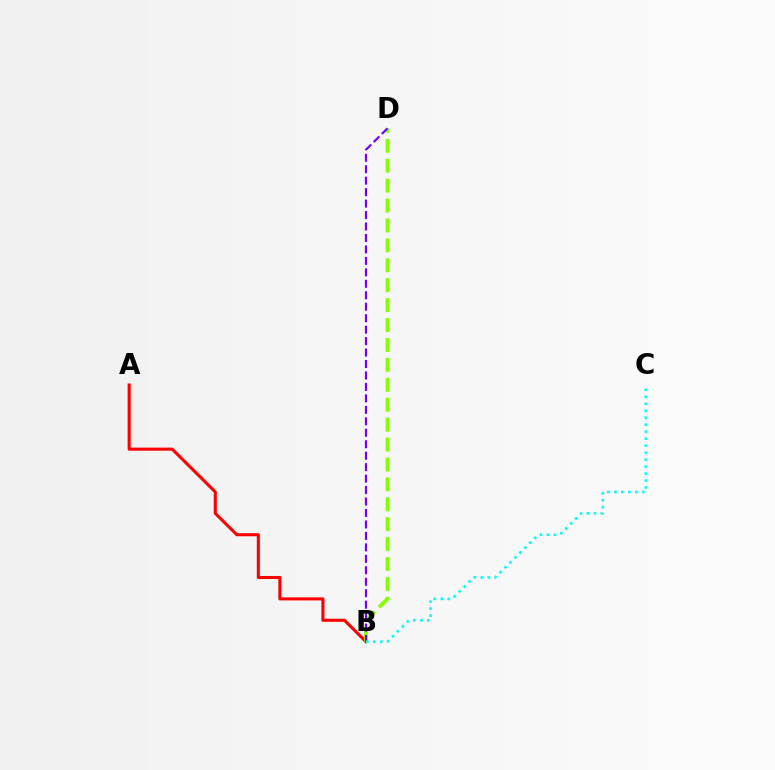{('A', 'B'): [{'color': '#ff0000', 'line_style': 'solid', 'thickness': 2.21}], ('B', 'D'): [{'color': '#84ff00', 'line_style': 'dashed', 'thickness': 2.71}, {'color': '#7200ff', 'line_style': 'dashed', 'thickness': 1.56}], ('B', 'C'): [{'color': '#00fff6', 'line_style': 'dotted', 'thickness': 1.9}]}